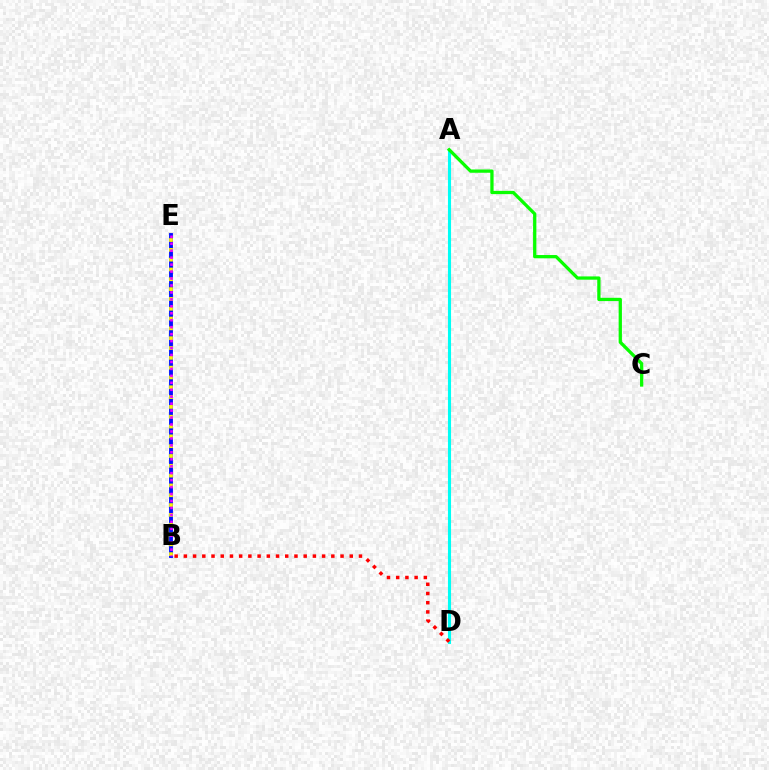{('B', 'E'): [{'color': '#0010ff', 'line_style': 'solid', 'thickness': 2.78}, {'color': '#fcf500', 'line_style': 'dotted', 'thickness': 2.67}, {'color': '#ee00ff', 'line_style': 'dotted', 'thickness': 1.89}], ('A', 'D'): [{'color': '#00fff6', 'line_style': 'solid', 'thickness': 2.23}], ('A', 'C'): [{'color': '#08ff00', 'line_style': 'solid', 'thickness': 2.36}], ('B', 'D'): [{'color': '#ff0000', 'line_style': 'dotted', 'thickness': 2.5}]}